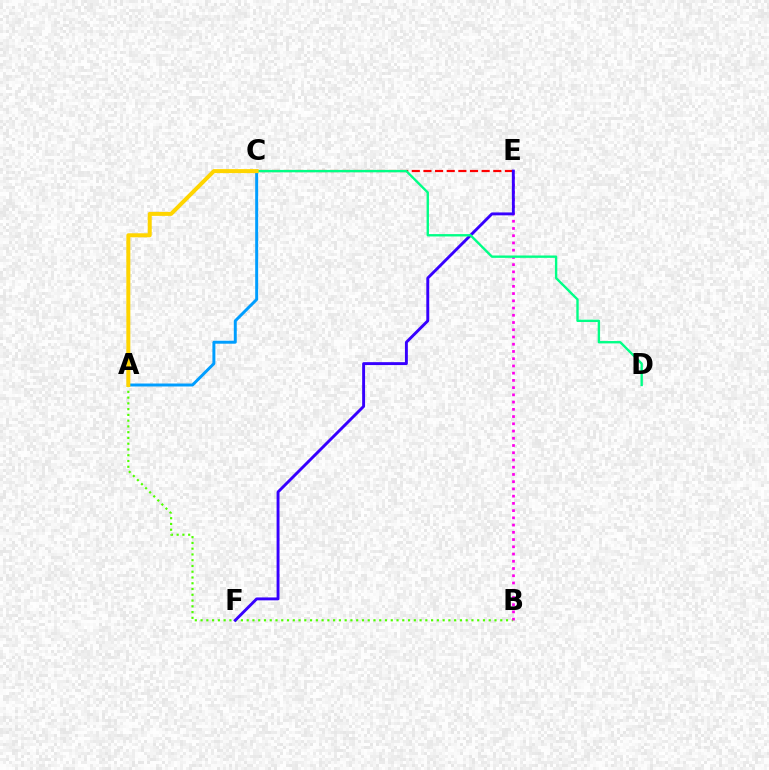{('C', 'E'): [{'color': '#ff0000', 'line_style': 'dashed', 'thickness': 1.58}], ('A', 'B'): [{'color': '#4fff00', 'line_style': 'dotted', 'thickness': 1.57}], ('B', 'E'): [{'color': '#ff00ed', 'line_style': 'dotted', 'thickness': 1.97}], ('E', 'F'): [{'color': '#3700ff', 'line_style': 'solid', 'thickness': 2.09}], ('C', 'D'): [{'color': '#00ff86', 'line_style': 'solid', 'thickness': 1.7}], ('A', 'C'): [{'color': '#009eff', 'line_style': 'solid', 'thickness': 2.13}, {'color': '#ffd500', 'line_style': 'solid', 'thickness': 2.88}]}